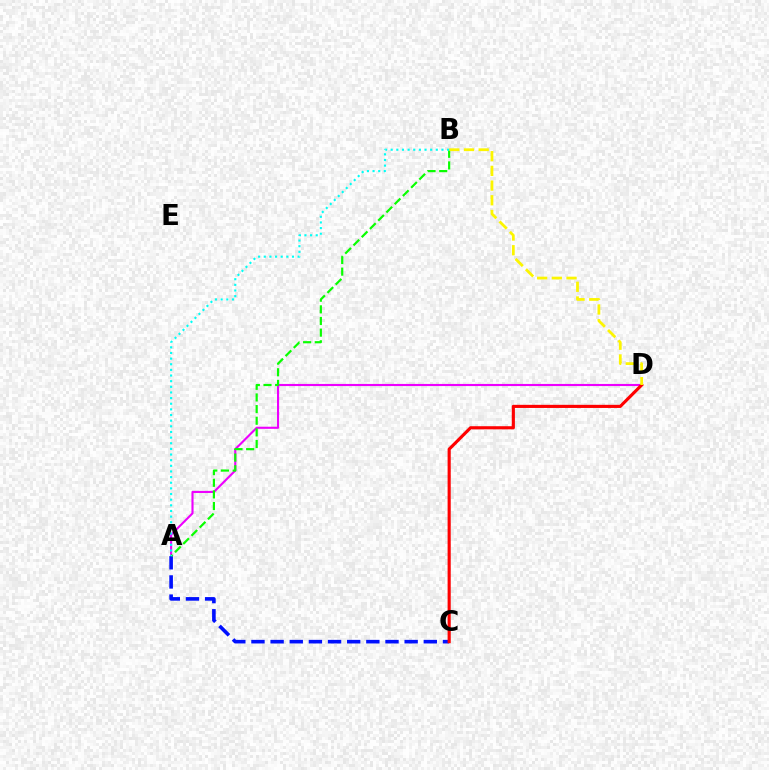{('A', 'D'): [{'color': '#ee00ff', 'line_style': 'solid', 'thickness': 1.52}], ('A', 'C'): [{'color': '#0010ff', 'line_style': 'dashed', 'thickness': 2.6}], ('C', 'D'): [{'color': '#ff0000', 'line_style': 'solid', 'thickness': 2.25}], ('A', 'B'): [{'color': '#08ff00', 'line_style': 'dashed', 'thickness': 1.58}, {'color': '#00fff6', 'line_style': 'dotted', 'thickness': 1.53}], ('B', 'D'): [{'color': '#fcf500', 'line_style': 'dashed', 'thickness': 2.0}]}